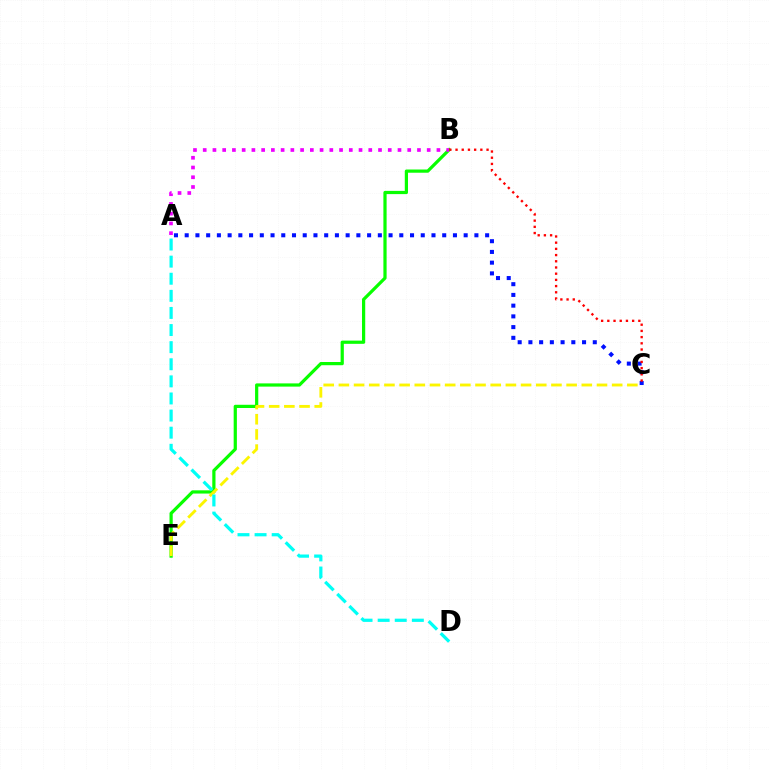{('B', 'E'): [{'color': '#08ff00', 'line_style': 'solid', 'thickness': 2.32}], ('A', 'B'): [{'color': '#ee00ff', 'line_style': 'dotted', 'thickness': 2.65}], ('C', 'E'): [{'color': '#fcf500', 'line_style': 'dashed', 'thickness': 2.06}], ('A', 'C'): [{'color': '#0010ff', 'line_style': 'dotted', 'thickness': 2.92}], ('B', 'C'): [{'color': '#ff0000', 'line_style': 'dotted', 'thickness': 1.69}], ('A', 'D'): [{'color': '#00fff6', 'line_style': 'dashed', 'thickness': 2.32}]}